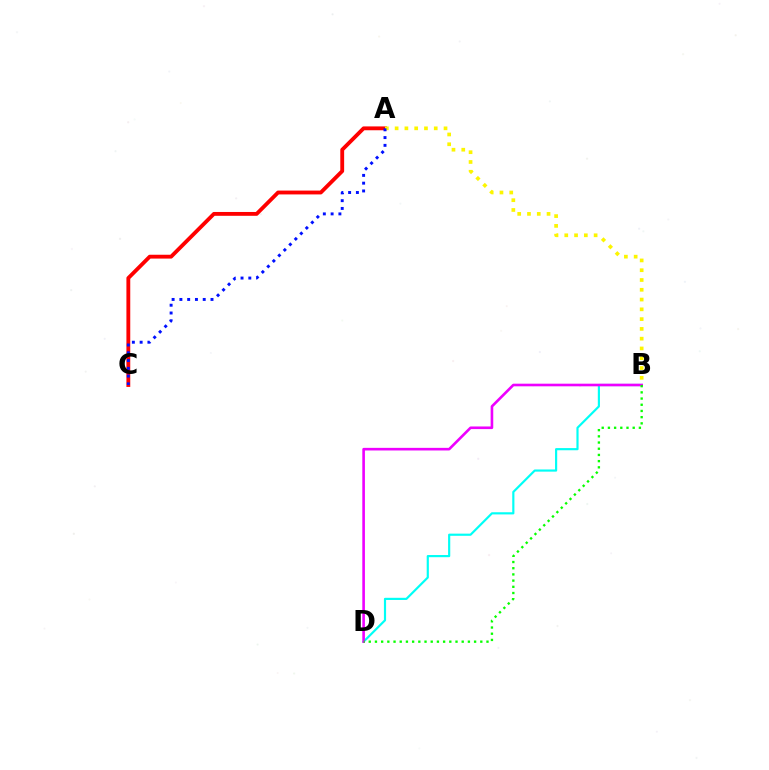{('A', 'C'): [{'color': '#ff0000', 'line_style': 'solid', 'thickness': 2.77}, {'color': '#0010ff', 'line_style': 'dotted', 'thickness': 2.11}], ('A', 'B'): [{'color': '#fcf500', 'line_style': 'dotted', 'thickness': 2.66}], ('B', 'D'): [{'color': '#00fff6', 'line_style': 'solid', 'thickness': 1.56}, {'color': '#ee00ff', 'line_style': 'solid', 'thickness': 1.89}, {'color': '#08ff00', 'line_style': 'dotted', 'thickness': 1.68}]}